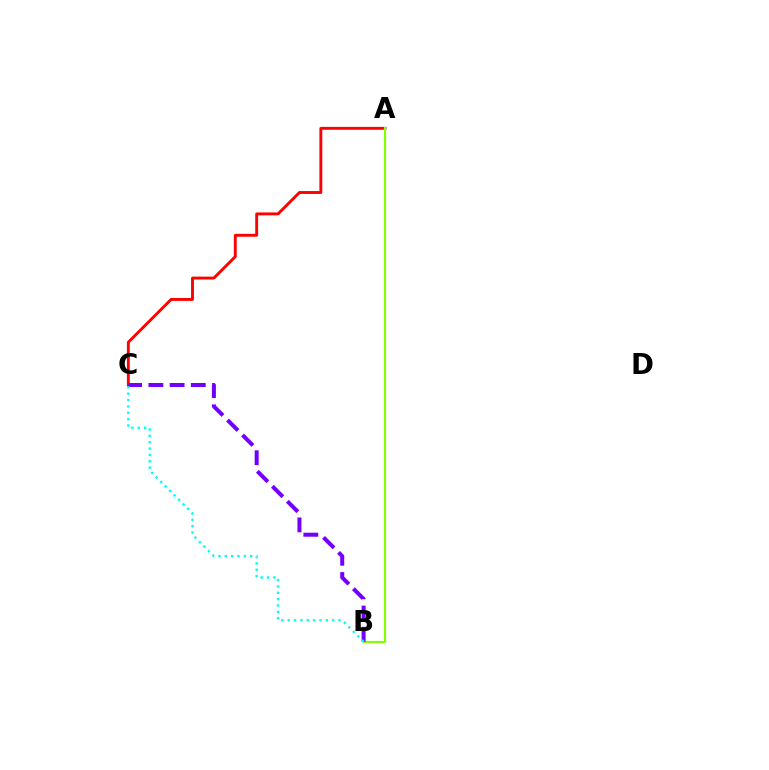{('A', 'C'): [{'color': '#ff0000', 'line_style': 'solid', 'thickness': 2.08}], ('A', 'B'): [{'color': '#84ff00', 'line_style': 'solid', 'thickness': 1.57}], ('B', 'C'): [{'color': '#7200ff', 'line_style': 'dashed', 'thickness': 2.88}, {'color': '#00fff6', 'line_style': 'dotted', 'thickness': 1.73}]}